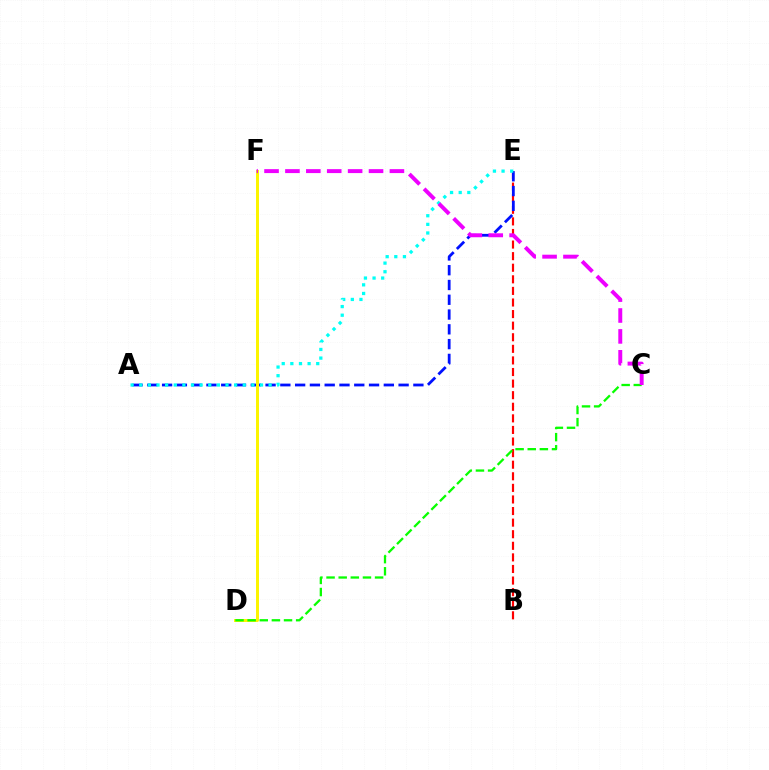{('B', 'E'): [{'color': '#ff0000', 'line_style': 'dashed', 'thickness': 1.57}], ('A', 'E'): [{'color': '#0010ff', 'line_style': 'dashed', 'thickness': 2.01}, {'color': '#00fff6', 'line_style': 'dotted', 'thickness': 2.34}], ('D', 'F'): [{'color': '#fcf500', 'line_style': 'solid', 'thickness': 2.15}], ('C', 'D'): [{'color': '#08ff00', 'line_style': 'dashed', 'thickness': 1.65}], ('C', 'F'): [{'color': '#ee00ff', 'line_style': 'dashed', 'thickness': 2.84}]}